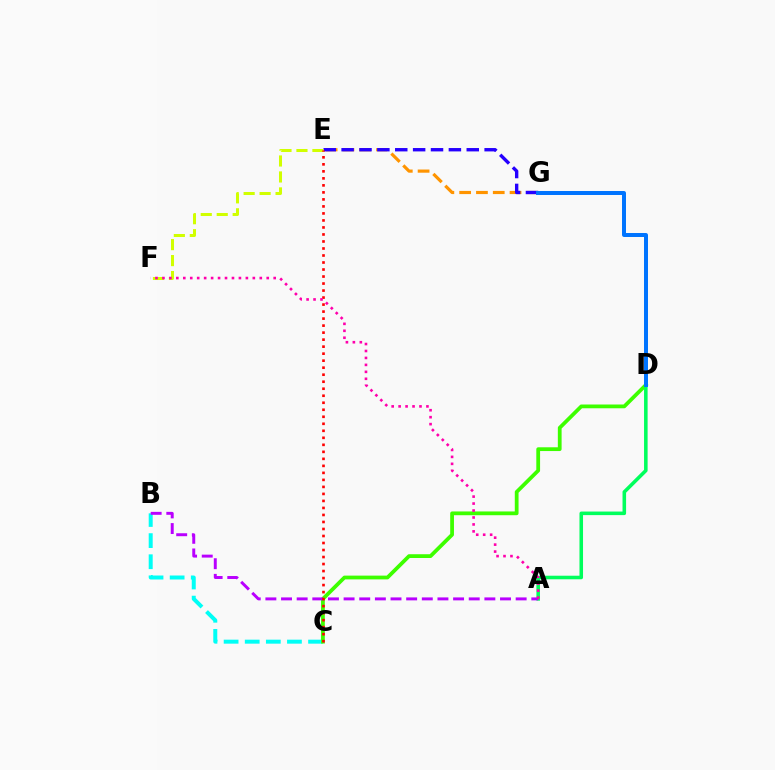{('B', 'C'): [{'color': '#00fff6', 'line_style': 'dashed', 'thickness': 2.87}], ('E', 'G'): [{'color': '#ff9400', 'line_style': 'dashed', 'thickness': 2.28}, {'color': '#2500ff', 'line_style': 'dashed', 'thickness': 2.43}], ('E', 'F'): [{'color': '#d1ff00', 'line_style': 'dashed', 'thickness': 2.17}], ('C', 'D'): [{'color': '#3dff00', 'line_style': 'solid', 'thickness': 2.71}], ('A', 'D'): [{'color': '#00ff5c', 'line_style': 'solid', 'thickness': 2.57}], ('A', 'B'): [{'color': '#b900ff', 'line_style': 'dashed', 'thickness': 2.12}], ('D', 'G'): [{'color': '#0074ff', 'line_style': 'solid', 'thickness': 2.86}], ('C', 'E'): [{'color': '#ff0000', 'line_style': 'dotted', 'thickness': 1.91}], ('A', 'F'): [{'color': '#ff00ac', 'line_style': 'dotted', 'thickness': 1.89}]}